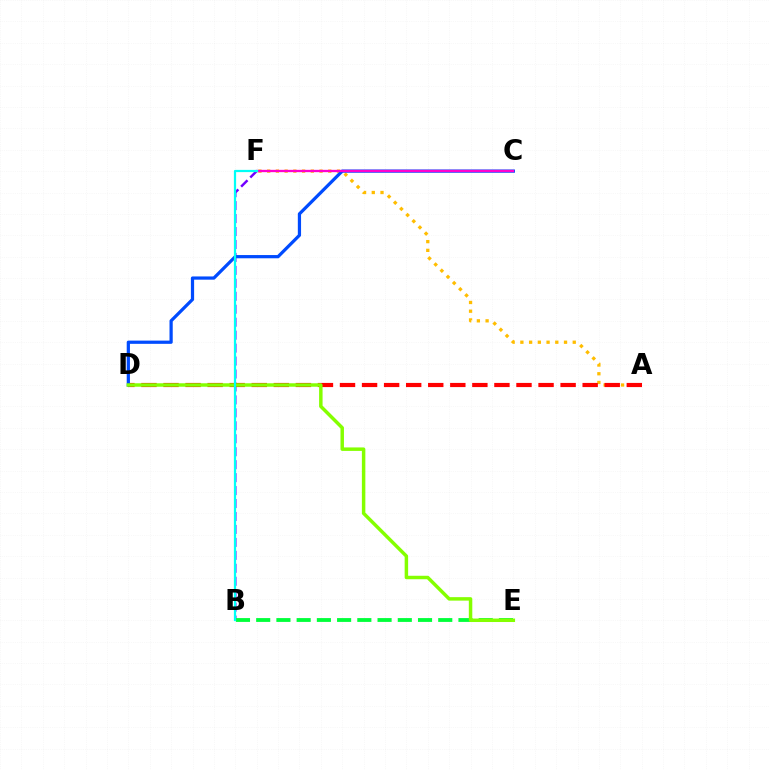{('B', 'F'): [{'color': '#7200ff', 'line_style': 'dashed', 'thickness': 1.76}, {'color': '#00fff6', 'line_style': 'solid', 'thickness': 1.61}], ('A', 'F'): [{'color': '#ffbd00', 'line_style': 'dotted', 'thickness': 2.37}], ('A', 'D'): [{'color': '#ff0000', 'line_style': 'dashed', 'thickness': 3.0}], ('C', 'D'): [{'color': '#004bff', 'line_style': 'solid', 'thickness': 2.33}], ('B', 'E'): [{'color': '#00ff39', 'line_style': 'dashed', 'thickness': 2.75}], ('D', 'E'): [{'color': '#84ff00', 'line_style': 'solid', 'thickness': 2.5}], ('C', 'F'): [{'color': '#ff00cf', 'line_style': 'solid', 'thickness': 1.67}]}